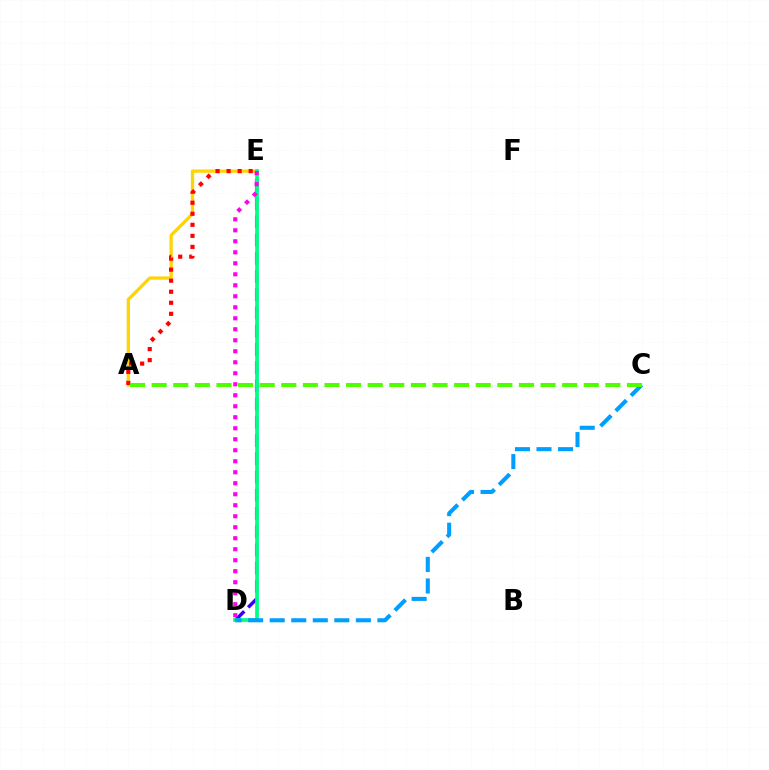{('A', 'E'): [{'color': '#ffd500', 'line_style': 'solid', 'thickness': 2.36}, {'color': '#ff0000', 'line_style': 'dotted', 'thickness': 3.0}], ('D', 'E'): [{'color': '#3700ff', 'line_style': 'dashed', 'thickness': 2.48}, {'color': '#00ff86', 'line_style': 'solid', 'thickness': 2.7}, {'color': '#ff00ed', 'line_style': 'dotted', 'thickness': 2.99}], ('C', 'D'): [{'color': '#009eff', 'line_style': 'dashed', 'thickness': 2.93}], ('A', 'C'): [{'color': '#4fff00', 'line_style': 'dashed', 'thickness': 2.94}]}